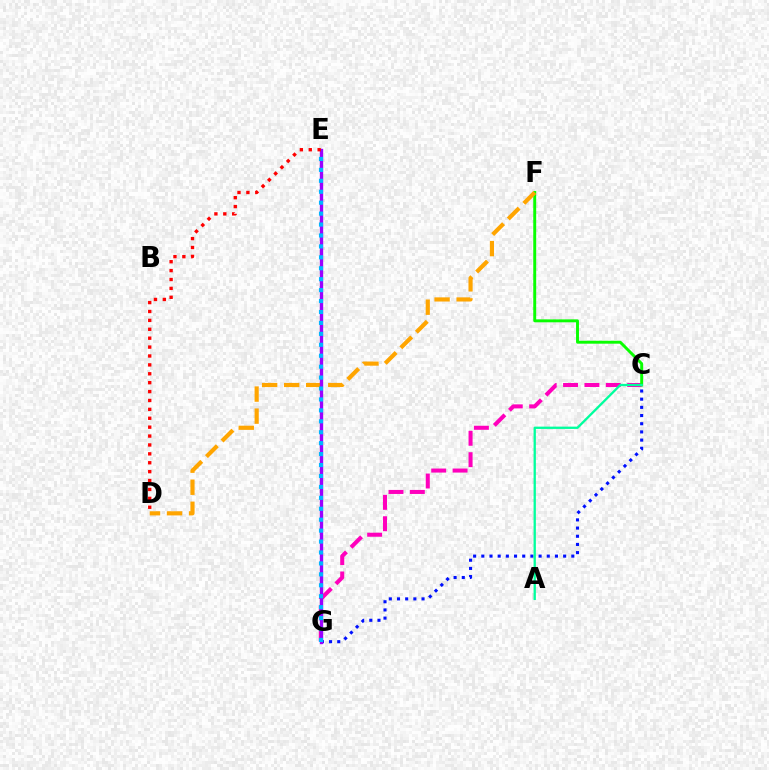{('C', 'G'): [{'color': '#ff00bd', 'line_style': 'dashed', 'thickness': 2.9}, {'color': '#0010ff', 'line_style': 'dotted', 'thickness': 2.22}], ('C', 'F'): [{'color': '#08ff00', 'line_style': 'solid', 'thickness': 2.11}], ('E', 'G'): [{'color': '#b3ff00', 'line_style': 'dotted', 'thickness': 2.18}, {'color': '#9b00ff', 'line_style': 'solid', 'thickness': 2.41}, {'color': '#00b5ff', 'line_style': 'dotted', 'thickness': 2.97}], ('D', 'F'): [{'color': '#ffa500', 'line_style': 'dashed', 'thickness': 2.99}], ('A', 'C'): [{'color': '#00ff9d', 'line_style': 'solid', 'thickness': 1.66}], ('D', 'E'): [{'color': '#ff0000', 'line_style': 'dotted', 'thickness': 2.42}]}